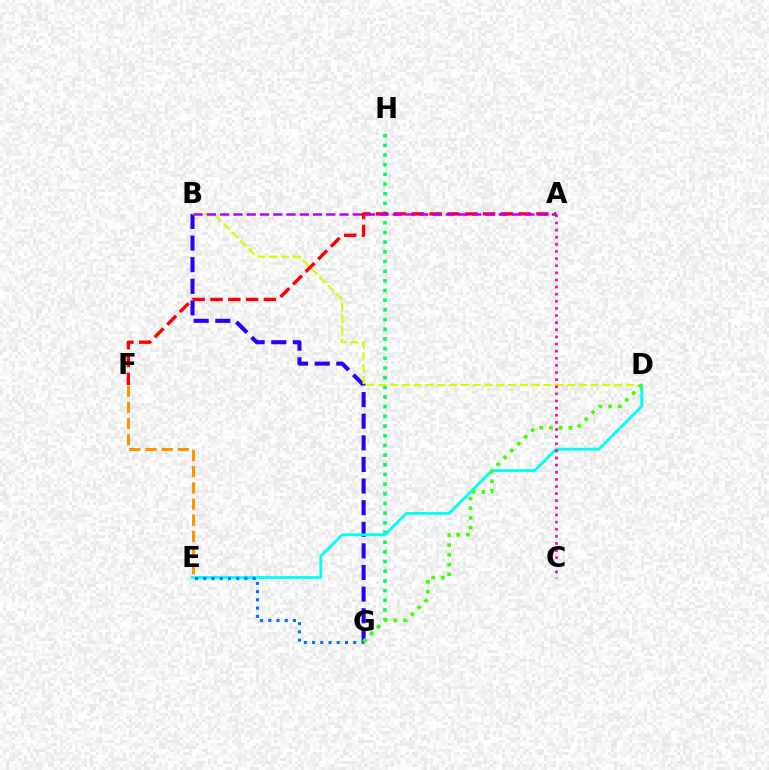{('E', 'F'): [{'color': '#ff9400', 'line_style': 'dashed', 'thickness': 2.2}], ('B', 'G'): [{'color': '#2500ff', 'line_style': 'dashed', 'thickness': 2.94}], ('G', 'H'): [{'color': '#00ff5c', 'line_style': 'dotted', 'thickness': 2.63}], ('B', 'D'): [{'color': '#d1ff00', 'line_style': 'dashed', 'thickness': 1.6}], ('D', 'E'): [{'color': '#00fff6', 'line_style': 'solid', 'thickness': 2.03}], ('E', 'G'): [{'color': '#0074ff', 'line_style': 'dotted', 'thickness': 2.24}], ('D', 'G'): [{'color': '#3dff00', 'line_style': 'dotted', 'thickness': 2.64}], ('A', 'F'): [{'color': '#ff0000', 'line_style': 'dashed', 'thickness': 2.42}], ('A', 'C'): [{'color': '#ff00ac', 'line_style': 'dotted', 'thickness': 1.94}], ('A', 'B'): [{'color': '#b900ff', 'line_style': 'dashed', 'thickness': 1.8}]}